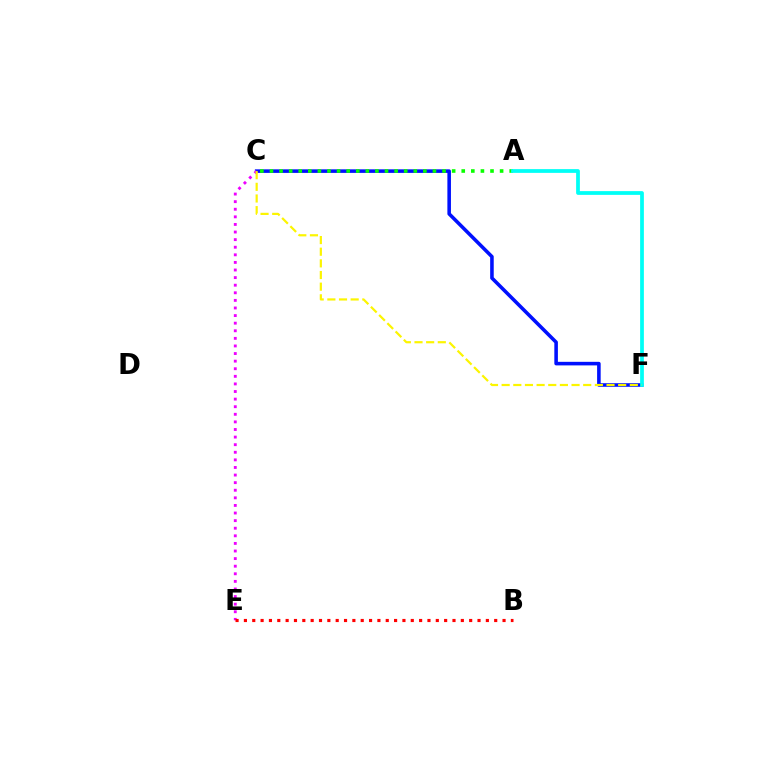{('C', 'F'): [{'color': '#0010ff', 'line_style': 'solid', 'thickness': 2.57}, {'color': '#fcf500', 'line_style': 'dashed', 'thickness': 1.58}], ('C', 'E'): [{'color': '#ee00ff', 'line_style': 'dotted', 'thickness': 2.06}], ('B', 'E'): [{'color': '#ff0000', 'line_style': 'dotted', 'thickness': 2.27}], ('A', 'C'): [{'color': '#08ff00', 'line_style': 'dotted', 'thickness': 2.61}], ('A', 'F'): [{'color': '#00fff6', 'line_style': 'solid', 'thickness': 2.7}]}